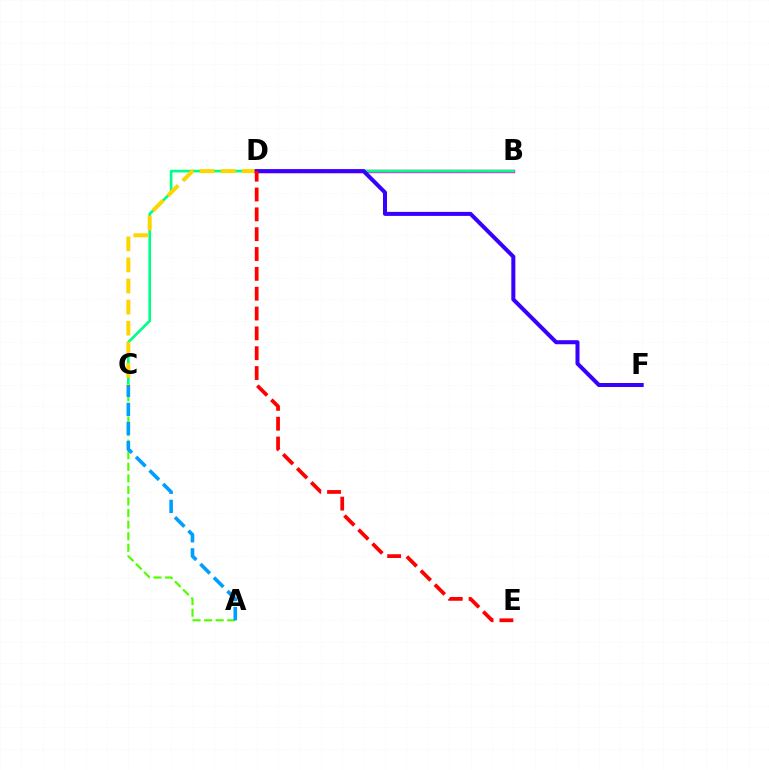{('B', 'D'): [{'color': '#ff00ed', 'line_style': 'solid', 'thickness': 2.48}], ('B', 'C'): [{'color': '#00ff86', 'line_style': 'solid', 'thickness': 1.93}], ('A', 'C'): [{'color': '#4fff00', 'line_style': 'dashed', 'thickness': 1.57}, {'color': '#009eff', 'line_style': 'dashed', 'thickness': 2.6}], ('C', 'D'): [{'color': '#ffd500', 'line_style': 'dashed', 'thickness': 2.86}], ('D', 'F'): [{'color': '#3700ff', 'line_style': 'solid', 'thickness': 2.9}], ('D', 'E'): [{'color': '#ff0000', 'line_style': 'dashed', 'thickness': 2.69}]}